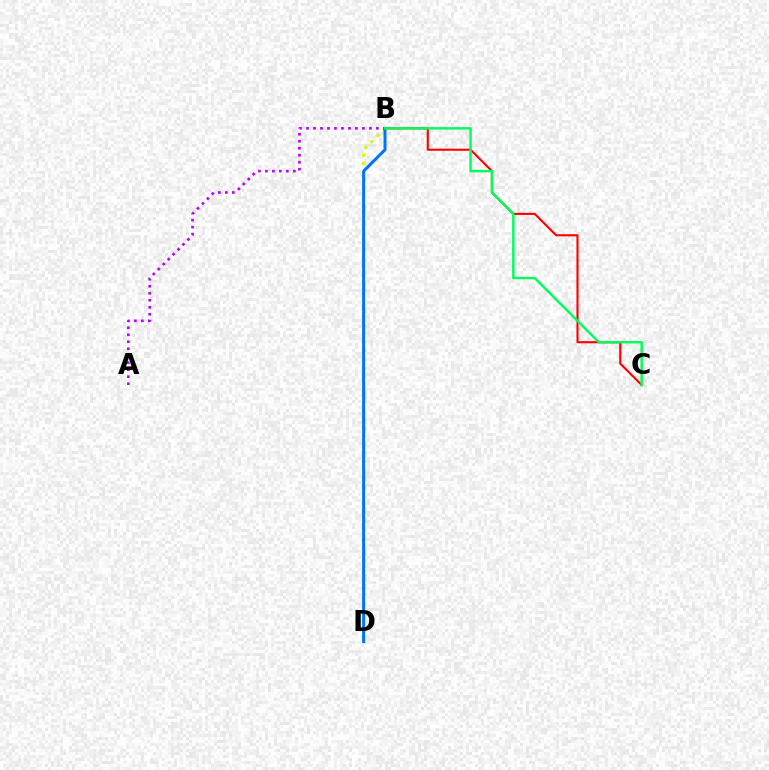{('B', 'D'): [{'color': '#d1ff00', 'line_style': 'dotted', 'thickness': 2.31}, {'color': '#0074ff', 'line_style': 'solid', 'thickness': 2.15}], ('B', 'C'): [{'color': '#ff0000', 'line_style': 'solid', 'thickness': 1.52}, {'color': '#00ff5c', 'line_style': 'solid', 'thickness': 1.75}], ('A', 'B'): [{'color': '#b900ff', 'line_style': 'dotted', 'thickness': 1.9}]}